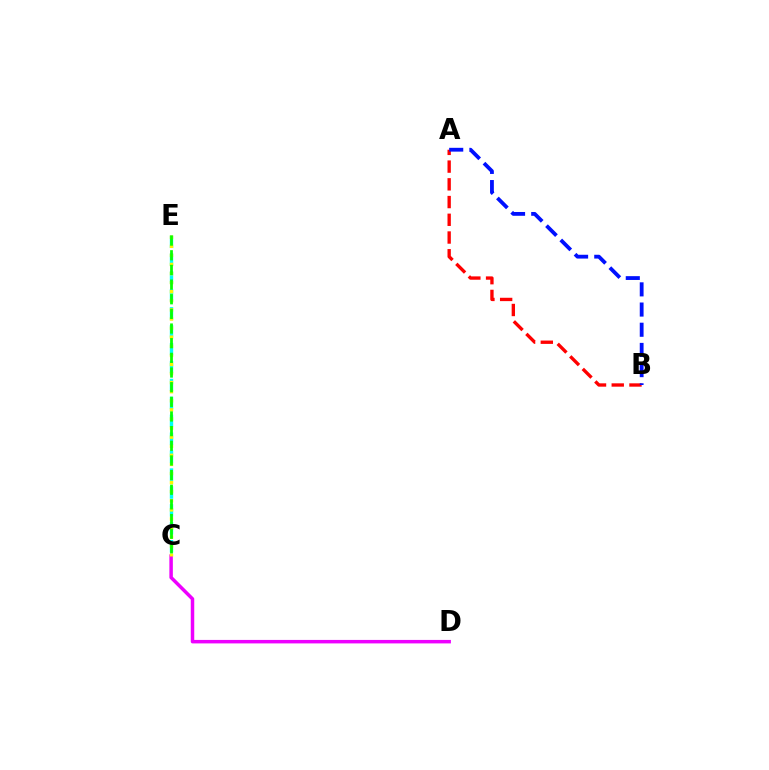{('C', 'D'): [{'color': '#ee00ff', 'line_style': 'solid', 'thickness': 2.51}], ('C', 'E'): [{'color': '#00fff6', 'line_style': 'dashed', 'thickness': 2.43}, {'color': '#fcf500', 'line_style': 'dotted', 'thickness': 2.47}, {'color': '#08ff00', 'line_style': 'dashed', 'thickness': 1.99}], ('A', 'B'): [{'color': '#ff0000', 'line_style': 'dashed', 'thickness': 2.41}, {'color': '#0010ff', 'line_style': 'dashed', 'thickness': 2.74}]}